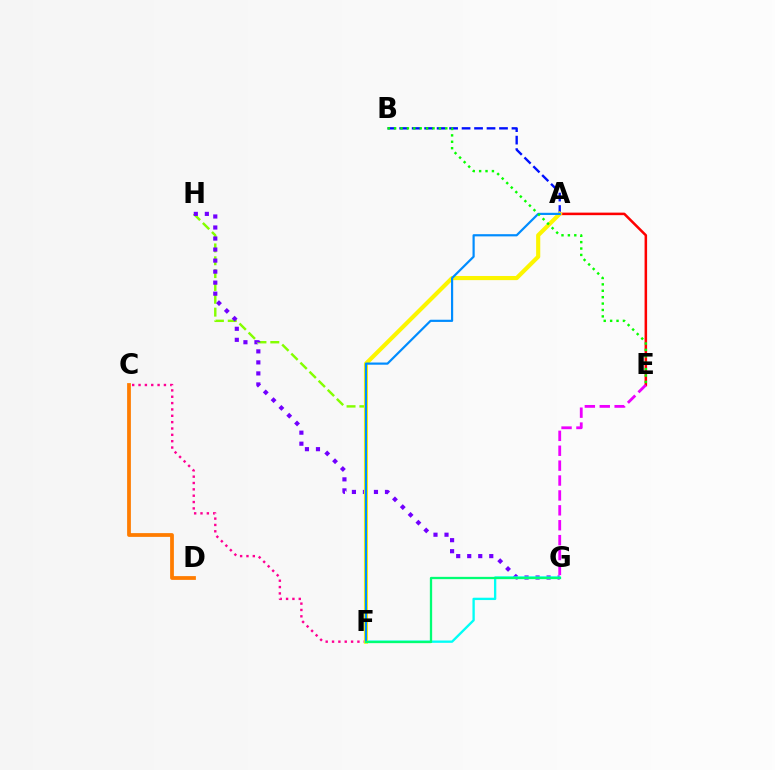{('F', 'H'): [{'color': '#84ff00', 'line_style': 'dashed', 'thickness': 1.74}], ('G', 'H'): [{'color': '#7200ff', 'line_style': 'dotted', 'thickness': 3.0}], ('C', 'D'): [{'color': '#ff7c00', 'line_style': 'solid', 'thickness': 2.71}], ('A', 'B'): [{'color': '#0010ff', 'line_style': 'dashed', 'thickness': 1.69}], ('F', 'G'): [{'color': '#00fff6', 'line_style': 'solid', 'thickness': 1.68}, {'color': '#00ff74', 'line_style': 'solid', 'thickness': 1.65}], ('A', 'E'): [{'color': '#ff0000', 'line_style': 'solid', 'thickness': 1.82}], ('C', 'F'): [{'color': '#ff0094', 'line_style': 'dotted', 'thickness': 1.72}], ('A', 'F'): [{'color': '#fcf500', 'line_style': 'solid', 'thickness': 2.98}, {'color': '#008cff', 'line_style': 'solid', 'thickness': 1.58}], ('E', 'G'): [{'color': '#ee00ff', 'line_style': 'dashed', 'thickness': 2.02}], ('B', 'E'): [{'color': '#08ff00', 'line_style': 'dotted', 'thickness': 1.74}]}